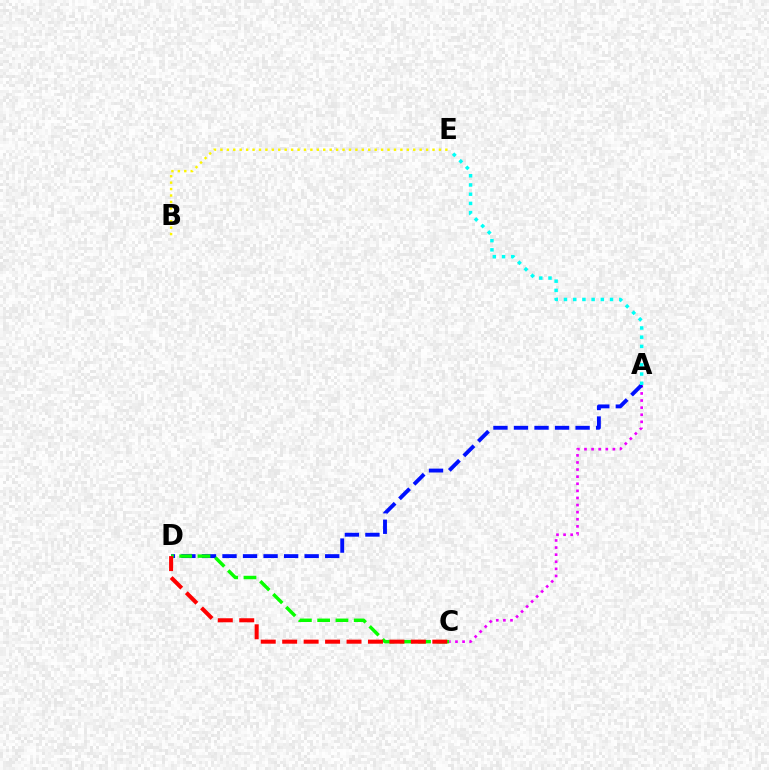{('A', 'C'): [{'color': '#ee00ff', 'line_style': 'dotted', 'thickness': 1.93}], ('A', 'D'): [{'color': '#0010ff', 'line_style': 'dashed', 'thickness': 2.79}], ('B', 'E'): [{'color': '#fcf500', 'line_style': 'dotted', 'thickness': 1.75}], ('A', 'E'): [{'color': '#00fff6', 'line_style': 'dotted', 'thickness': 2.5}], ('C', 'D'): [{'color': '#08ff00', 'line_style': 'dashed', 'thickness': 2.48}, {'color': '#ff0000', 'line_style': 'dashed', 'thickness': 2.91}]}